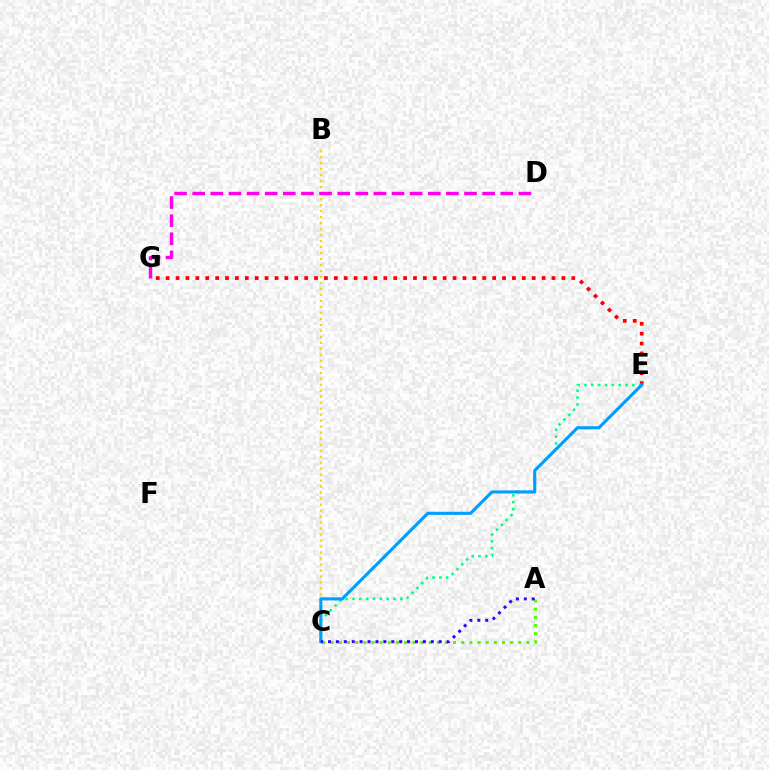{('E', 'G'): [{'color': '#ff0000', 'line_style': 'dotted', 'thickness': 2.69}], ('B', 'C'): [{'color': '#ffd500', 'line_style': 'dotted', 'thickness': 1.63}], ('C', 'E'): [{'color': '#00ff86', 'line_style': 'dotted', 'thickness': 1.86}, {'color': '#009eff', 'line_style': 'solid', 'thickness': 2.25}], ('D', 'G'): [{'color': '#ff00ed', 'line_style': 'dashed', 'thickness': 2.46}], ('A', 'C'): [{'color': '#4fff00', 'line_style': 'dotted', 'thickness': 2.22}, {'color': '#3700ff', 'line_style': 'dotted', 'thickness': 2.15}]}